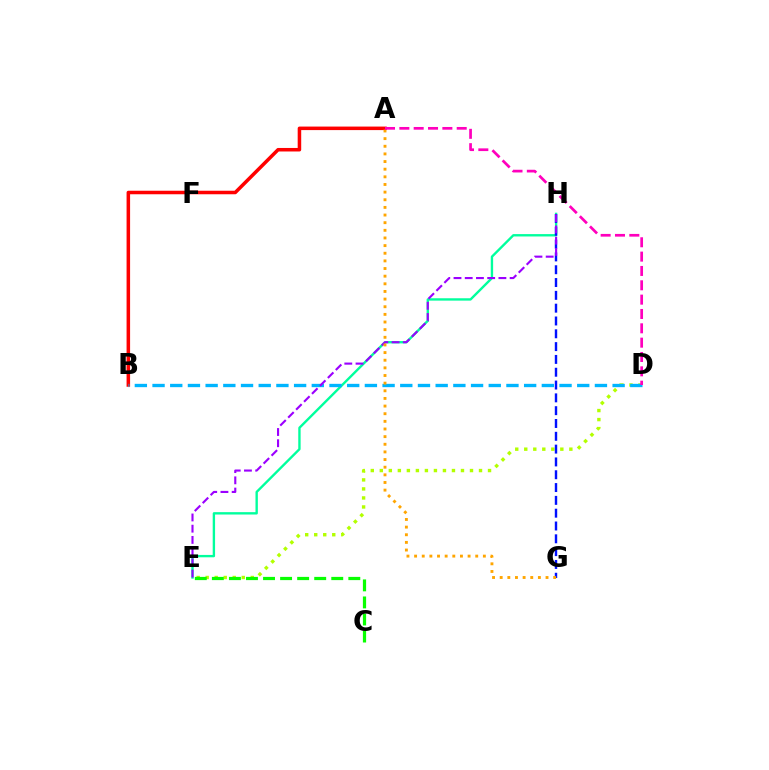{('E', 'H'): [{'color': '#00ff9d', 'line_style': 'solid', 'thickness': 1.71}, {'color': '#9b00ff', 'line_style': 'dashed', 'thickness': 1.53}], ('D', 'E'): [{'color': '#b3ff00', 'line_style': 'dotted', 'thickness': 2.45}], ('A', 'B'): [{'color': '#ff0000', 'line_style': 'solid', 'thickness': 2.54}], ('G', 'H'): [{'color': '#0010ff', 'line_style': 'dashed', 'thickness': 1.74}], ('B', 'D'): [{'color': '#00b5ff', 'line_style': 'dashed', 'thickness': 2.4}], ('A', 'G'): [{'color': '#ffa500', 'line_style': 'dotted', 'thickness': 2.08}], ('A', 'D'): [{'color': '#ff00bd', 'line_style': 'dashed', 'thickness': 1.95}], ('C', 'E'): [{'color': '#08ff00', 'line_style': 'dashed', 'thickness': 2.32}]}